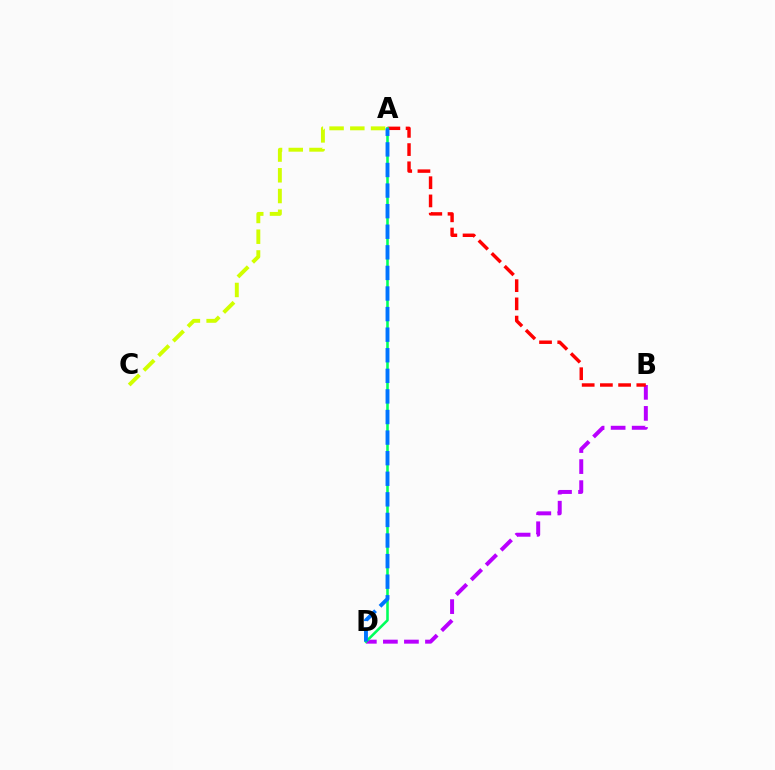{('B', 'D'): [{'color': '#b900ff', 'line_style': 'dashed', 'thickness': 2.86}], ('A', 'C'): [{'color': '#d1ff00', 'line_style': 'dashed', 'thickness': 2.82}], ('A', 'B'): [{'color': '#ff0000', 'line_style': 'dashed', 'thickness': 2.47}], ('A', 'D'): [{'color': '#00ff5c', 'line_style': 'solid', 'thickness': 1.85}, {'color': '#0074ff', 'line_style': 'dashed', 'thickness': 2.8}]}